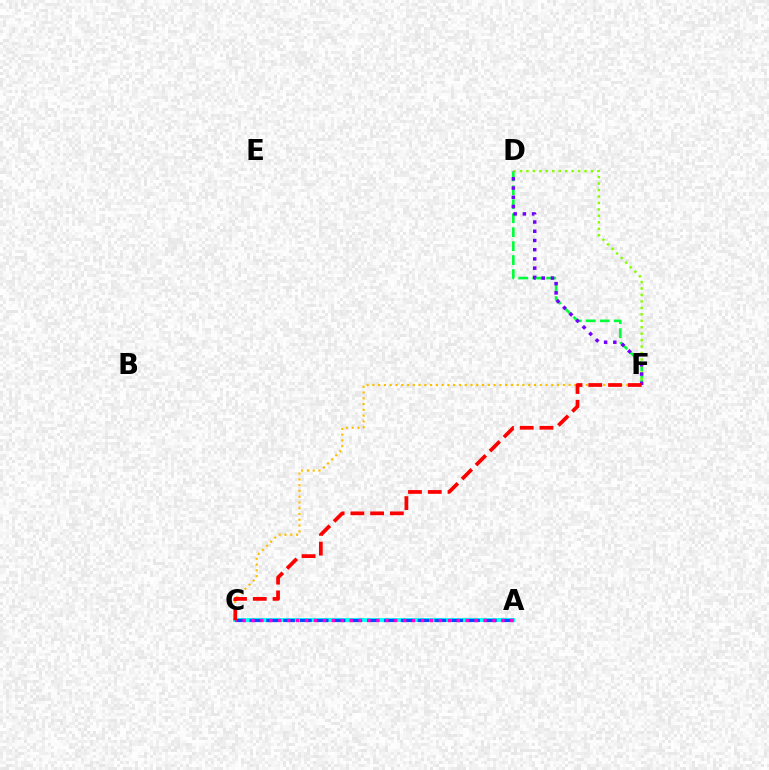{('D', 'F'): [{'color': '#00ff39', 'line_style': 'dashed', 'thickness': 1.9}, {'color': '#84ff00', 'line_style': 'dotted', 'thickness': 1.75}, {'color': '#7200ff', 'line_style': 'dotted', 'thickness': 2.51}], ('C', 'F'): [{'color': '#ffbd00', 'line_style': 'dotted', 'thickness': 1.57}, {'color': '#ff0000', 'line_style': 'dashed', 'thickness': 2.68}], ('A', 'C'): [{'color': '#00fff6', 'line_style': 'solid', 'thickness': 2.79}, {'color': '#004bff', 'line_style': 'dashed', 'thickness': 2.28}, {'color': '#ff00cf', 'line_style': 'dotted', 'thickness': 2.42}]}